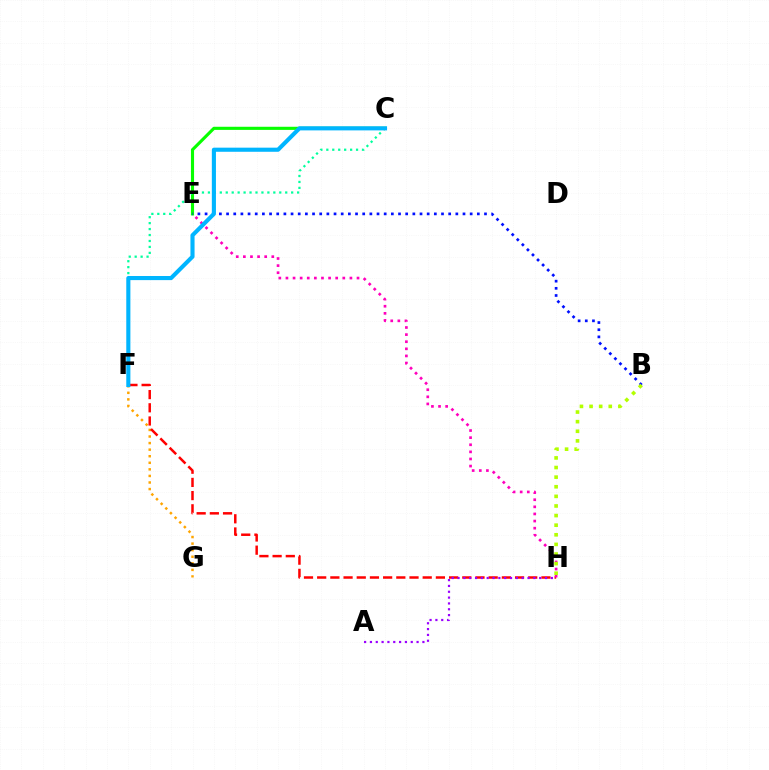{('C', 'E'): [{'color': '#08ff00', 'line_style': 'solid', 'thickness': 2.24}], ('F', 'G'): [{'color': '#ffa500', 'line_style': 'dotted', 'thickness': 1.78}], ('F', 'H'): [{'color': '#ff0000', 'line_style': 'dashed', 'thickness': 1.79}], ('C', 'F'): [{'color': '#00ff9d', 'line_style': 'dotted', 'thickness': 1.62}, {'color': '#00b5ff', 'line_style': 'solid', 'thickness': 2.96}], ('B', 'E'): [{'color': '#0010ff', 'line_style': 'dotted', 'thickness': 1.95}], ('E', 'H'): [{'color': '#ff00bd', 'line_style': 'dotted', 'thickness': 1.93}], ('B', 'H'): [{'color': '#b3ff00', 'line_style': 'dotted', 'thickness': 2.61}], ('A', 'H'): [{'color': '#9b00ff', 'line_style': 'dotted', 'thickness': 1.58}]}